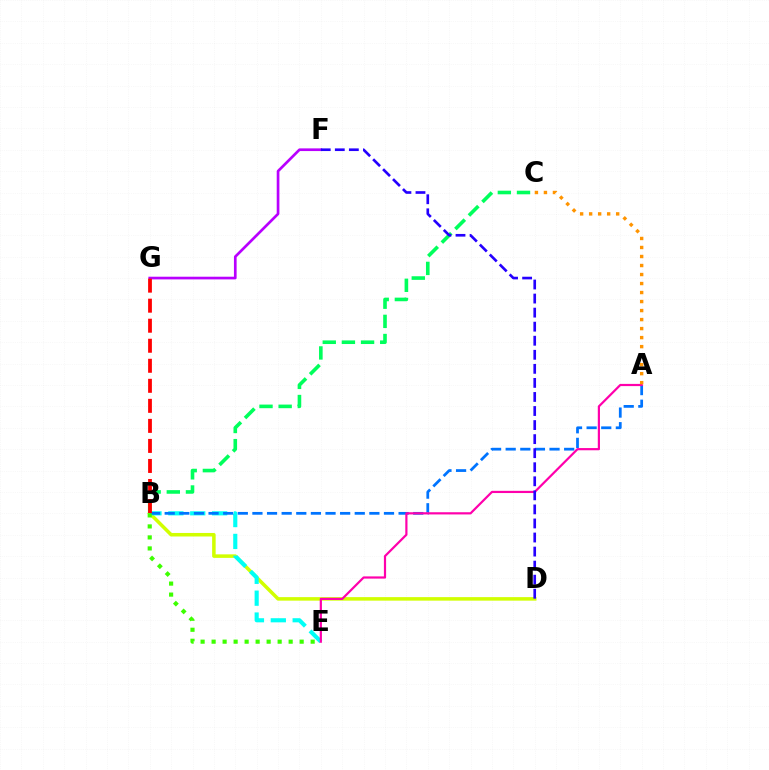{('B', 'D'): [{'color': '#d1ff00', 'line_style': 'solid', 'thickness': 2.54}], ('B', 'E'): [{'color': '#00fff6', 'line_style': 'dashed', 'thickness': 2.97}, {'color': '#3dff00', 'line_style': 'dotted', 'thickness': 2.99}], ('B', 'C'): [{'color': '#00ff5c', 'line_style': 'dashed', 'thickness': 2.6}], ('F', 'G'): [{'color': '#b900ff', 'line_style': 'solid', 'thickness': 1.93}], ('A', 'B'): [{'color': '#0074ff', 'line_style': 'dashed', 'thickness': 1.99}], ('A', 'E'): [{'color': '#ff00ac', 'line_style': 'solid', 'thickness': 1.58}], ('A', 'C'): [{'color': '#ff9400', 'line_style': 'dotted', 'thickness': 2.45}], ('D', 'F'): [{'color': '#2500ff', 'line_style': 'dashed', 'thickness': 1.91}], ('B', 'G'): [{'color': '#ff0000', 'line_style': 'dashed', 'thickness': 2.72}]}